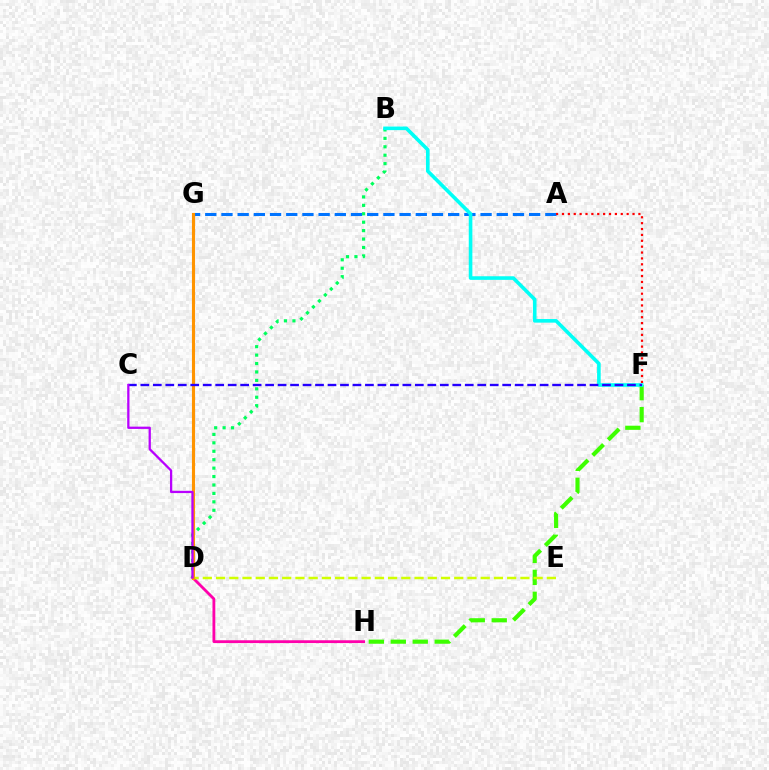{('D', 'H'): [{'color': '#ff00ac', 'line_style': 'solid', 'thickness': 2.03}], ('A', 'G'): [{'color': '#0074ff', 'line_style': 'dashed', 'thickness': 2.2}], ('F', 'H'): [{'color': '#3dff00', 'line_style': 'dashed', 'thickness': 2.98}], ('B', 'D'): [{'color': '#00ff5c', 'line_style': 'dotted', 'thickness': 2.29}], ('A', 'F'): [{'color': '#ff0000', 'line_style': 'dotted', 'thickness': 1.6}], ('B', 'F'): [{'color': '#00fff6', 'line_style': 'solid', 'thickness': 2.6}], ('D', 'E'): [{'color': '#d1ff00', 'line_style': 'dashed', 'thickness': 1.8}], ('D', 'G'): [{'color': '#ff9400', 'line_style': 'solid', 'thickness': 2.25}], ('C', 'F'): [{'color': '#2500ff', 'line_style': 'dashed', 'thickness': 1.7}], ('C', 'D'): [{'color': '#b900ff', 'line_style': 'solid', 'thickness': 1.64}]}